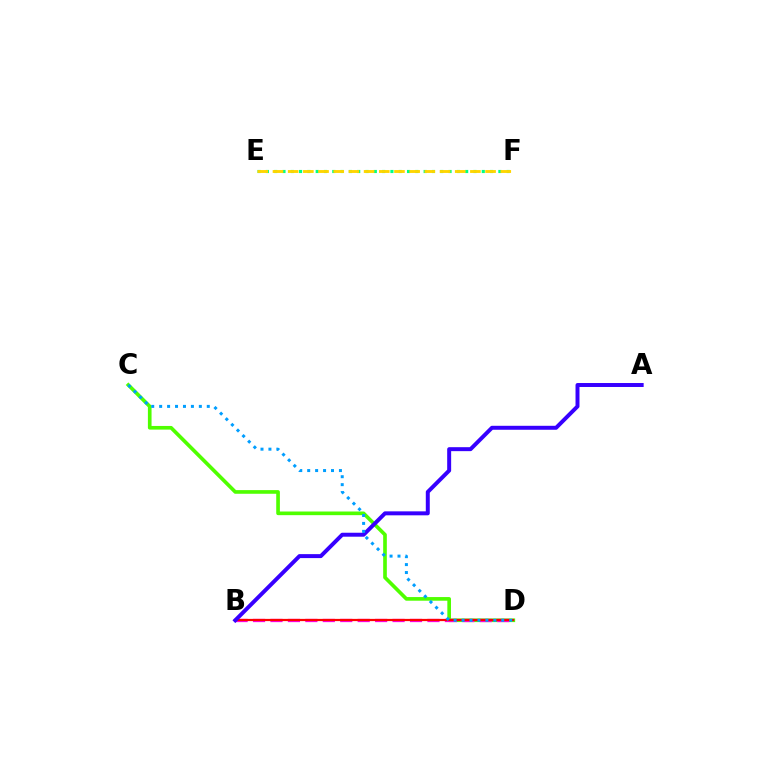{('C', 'D'): [{'color': '#4fff00', 'line_style': 'solid', 'thickness': 2.63}, {'color': '#009eff', 'line_style': 'dotted', 'thickness': 2.16}], ('B', 'D'): [{'color': '#ff00ed', 'line_style': 'dashed', 'thickness': 2.37}, {'color': '#ff0000', 'line_style': 'solid', 'thickness': 1.61}], ('E', 'F'): [{'color': '#00ff86', 'line_style': 'dotted', 'thickness': 2.26}, {'color': '#ffd500', 'line_style': 'dashed', 'thickness': 2.06}], ('A', 'B'): [{'color': '#3700ff', 'line_style': 'solid', 'thickness': 2.85}]}